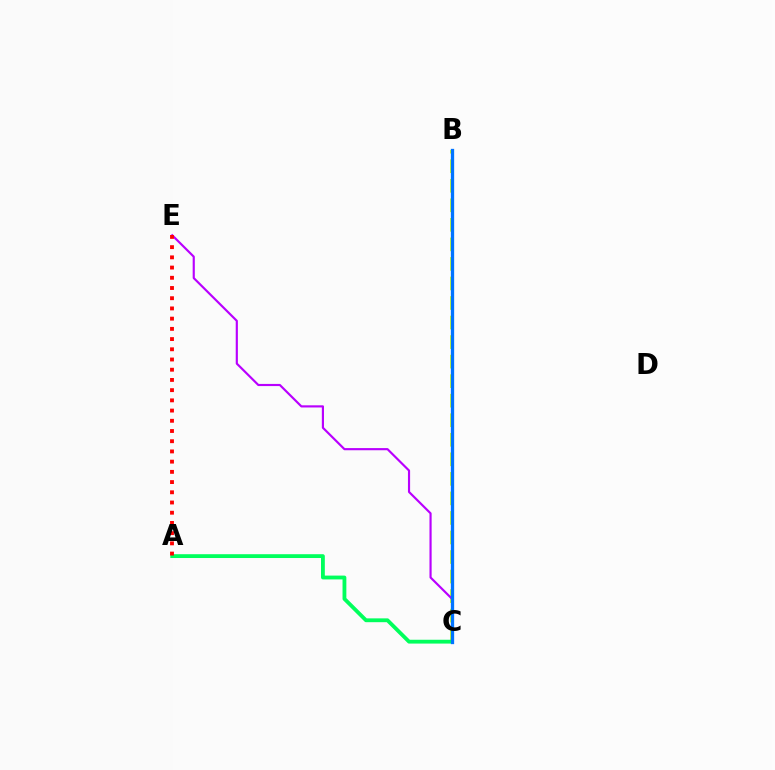{('B', 'C'): [{'color': '#d1ff00', 'line_style': 'dashed', 'thickness': 2.65}, {'color': '#0074ff', 'line_style': 'solid', 'thickness': 2.37}], ('A', 'C'): [{'color': '#00ff5c', 'line_style': 'solid', 'thickness': 2.75}], ('C', 'E'): [{'color': '#b900ff', 'line_style': 'solid', 'thickness': 1.55}], ('A', 'E'): [{'color': '#ff0000', 'line_style': 'dotted', 'thickness': 2.78}]}